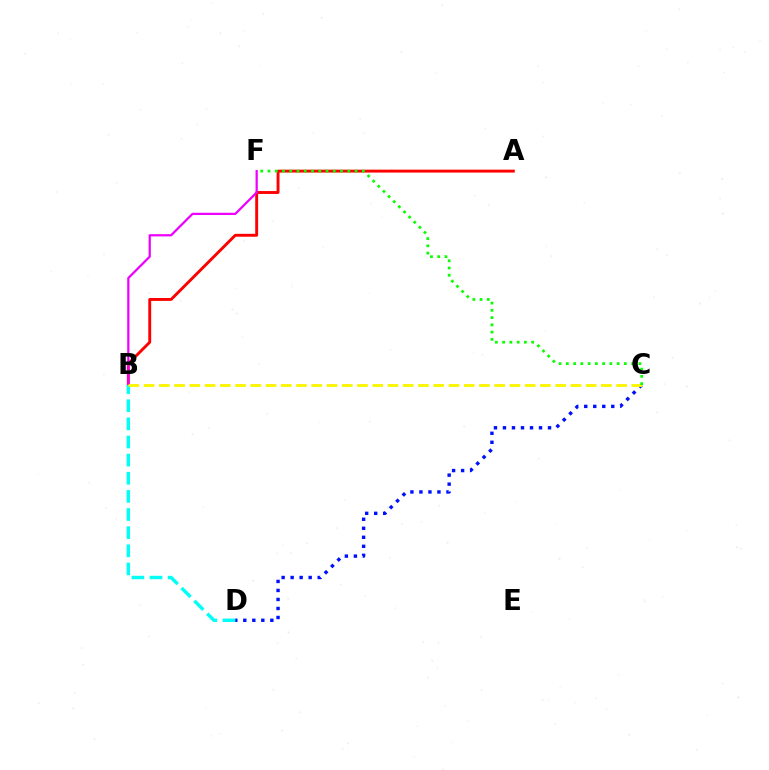{('A', 'B'): [{'color': '#ff0000', 'line_style': 'solid', 'thickness': 2.09}], ('B', 'F'): [{'color': '#ee00ff', 'line_style': 'solid', 'thickness': 1.61}], ('B', 'D'): [{'color': '#00fff6', 'line_style': 'dashed', 'thickness': 2.46}], ('C', 'D'): [{'color': '#0010ff', 'line_style': 'dotted', 'thickness': 2.45}], ('B', 'C'): [{'color': '#fcf500', 'line_style': 'dashed', 'thickness': 2.07}], ('C', 'F'): [{'color': '#08ff00', 'line_style': 'dotted', 'thickness': 1.97}]}